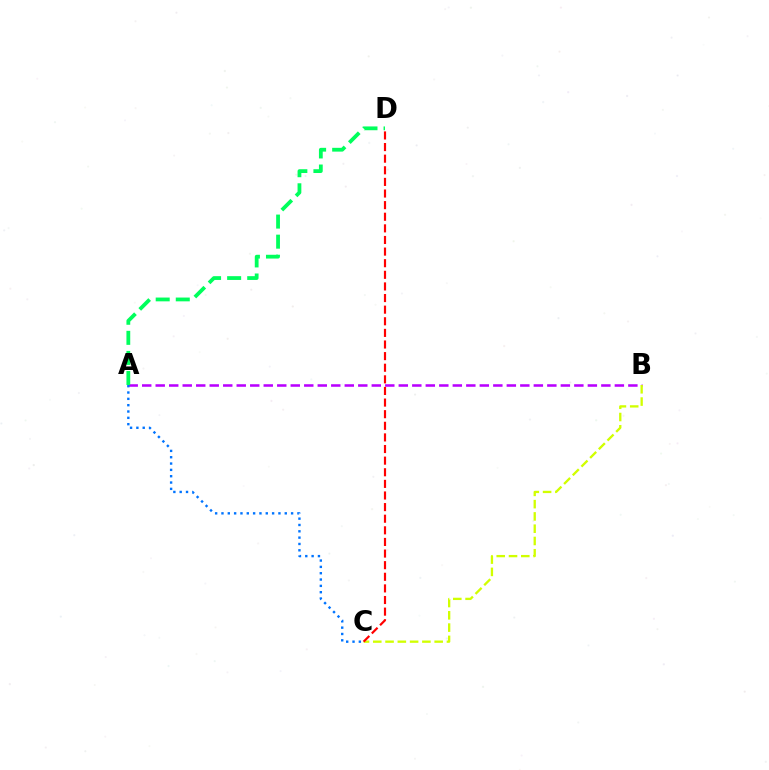{('A', 'B'): [{'color': '#b900ff', 'line_style': 'dashed', 'thickness': 1.83}], ('A', 'D'): [{'color': '#00ff5c', 'line_style': 'dashed', 'thickness': 2.73}], ('B', 'C'): [{'color': '#d1ff00', 'line_style': 'dashed', 'thickness': 1.67}], ('C', 'D'): [{'color': '#ff0000', 'line_style': 'dashed', 'thickness': 1.58}], ('A', 'C'): [{'color': '#0074ff', 'line_style': 'dotted', 'thickness': 1.72}]}